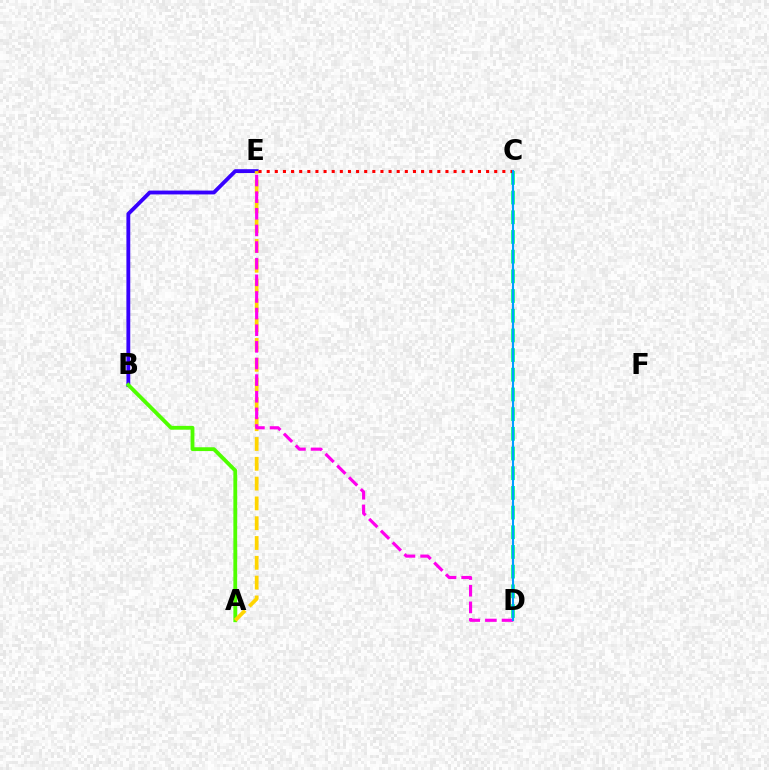{('B', 'E'): [{'color': '#3700ff', 'line_style': 'solid', 'thickness': 2.76}], ('A', 'B'): [{'color': '#4fff00', 'line_style': 'solid', 'thickness': 2.75}], ('A', 'E'): [{'color': '#ffd500', 'line_style': 'dashed', 'thickness': 2.69}], ('C', 'D'): [{'color': '#00ff86', 'line_style': 'dashed', 'thickness': 2.67}, {'color': '#009eff', 'line_style': 'solid', 'thickness': 1.51}], ('D', 'E'): [{'color': '#ff00ed', 'line_style': 'dashed', 'thickness': 2.26}], ('C', 'E'): [{'color': '#ff0000', 'line_style': 'dotted', 'thickness': 2.21}]}